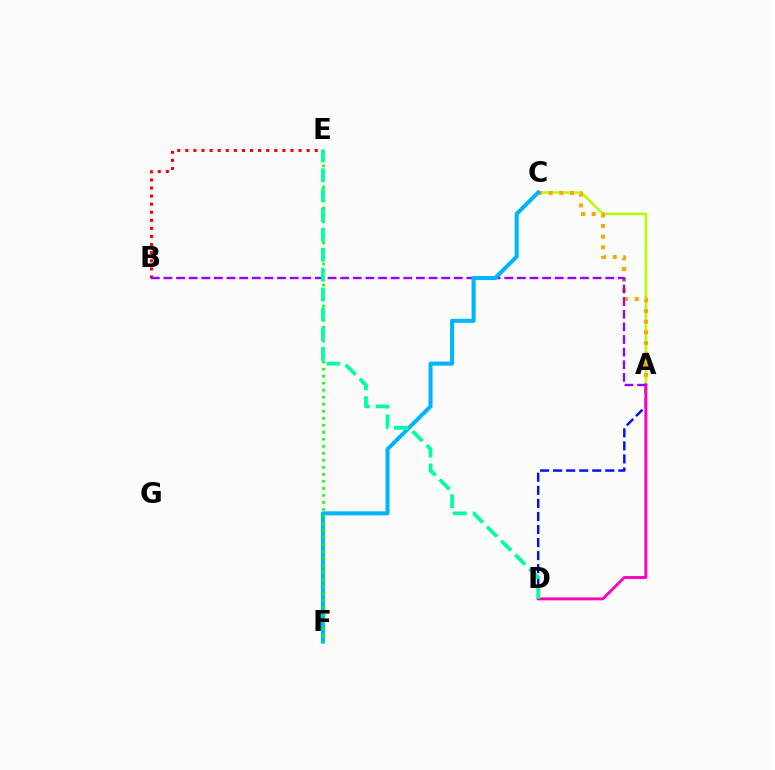{('B', 'E'): [{'color': '#ff0000', 'line_style': 'dotted', 'thickness': 2.2}], ('A', 'C'): [{'color': '#b3ff00', 'line_style': 'solid', 'thickness': 1.79}, {'color': '#ffa500', 'line_style': 'dotted', 'thickness': 2.9}], ('A', 'D'): [{'color': '#0010ff', 'line_style': 'dashed', 'thickness': 1.77}, {'color': '#ff00bd', 'line_style': 'solid', 'thickness': 2.08}], ('A', 'B'): [{'color': '#9b00ff', 'line_style': 'dashed', 'thickness': 1.71}], ('C', 'F'): [{'color': '#00b5ff', 'line_style': 'solid', 'thickness': 2.91}], ('E', 'F'): [{'color': '#08ff00', 'line_style': 'dotted', 'thickness': 1.9}], ('D', 'E'): [{'color': '#00ff9d', 'line_style': 'dashed', 'thickness': 2.7}]}